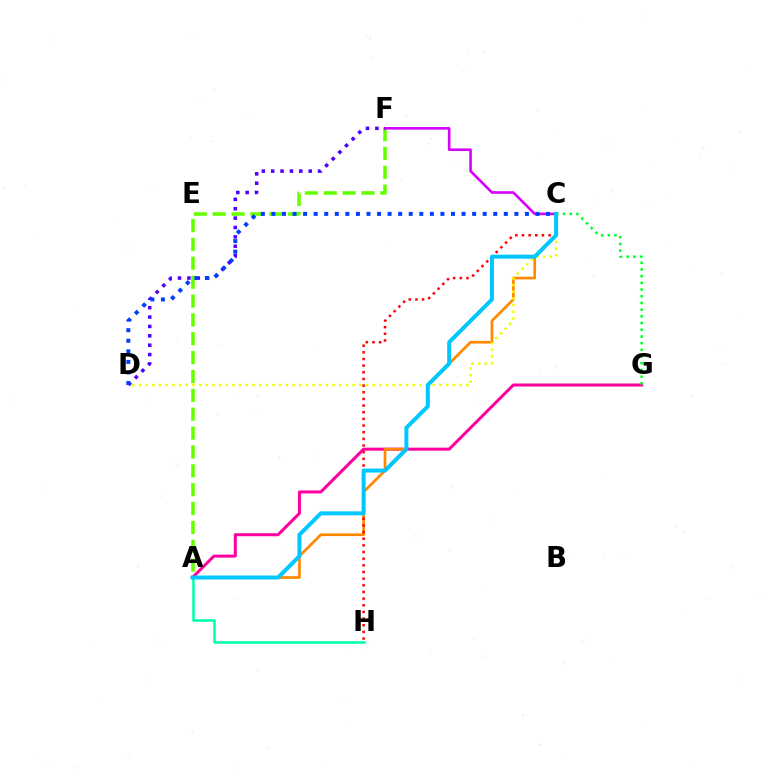{('A', 'F'): [{'color': '#66ff00', 'line_style': 'dashed', 'thickness': 2.56}], ('A', 'G'): [{'color': '#ff00a0', 'line_style': 'solid', 'thickness': 2.17}], ('A', 'C'): [{'color': '#ff8800', 'line_style': 'solid', 'thickness': 1.94}, {'color': '#00c7ff', 'line_style': 'solid', 'thickness': 2.87}], ('C', 'F'): [{'color': '#d600ff', 'line_style': 'solid', 'thickness': 1.88}], ('C', 'G'): [{'color': '#00ff27', 'line_style': 'dotted', 'thickness': 1.82}], ('D', 'F'): [{'color': '#4f00ff', 'line_style': 'dotted', 'thickness': 2.55}], ('A', 'H'): [{'color': '#00ffaf', 'line_style': 'solid', 'thickness': 1.83}], ('C', 'H'): [{'color': '#ff0000', 'line_style': 'dotted', 'thickness': 1.81}], ('C', 'D'): [{'color': '#eeff00', 'line_style': 'dotted', 'thickness': 1.81}, {'color': '#003fff', 'line_style': 'dotted', 'thickness': 2.87}]}